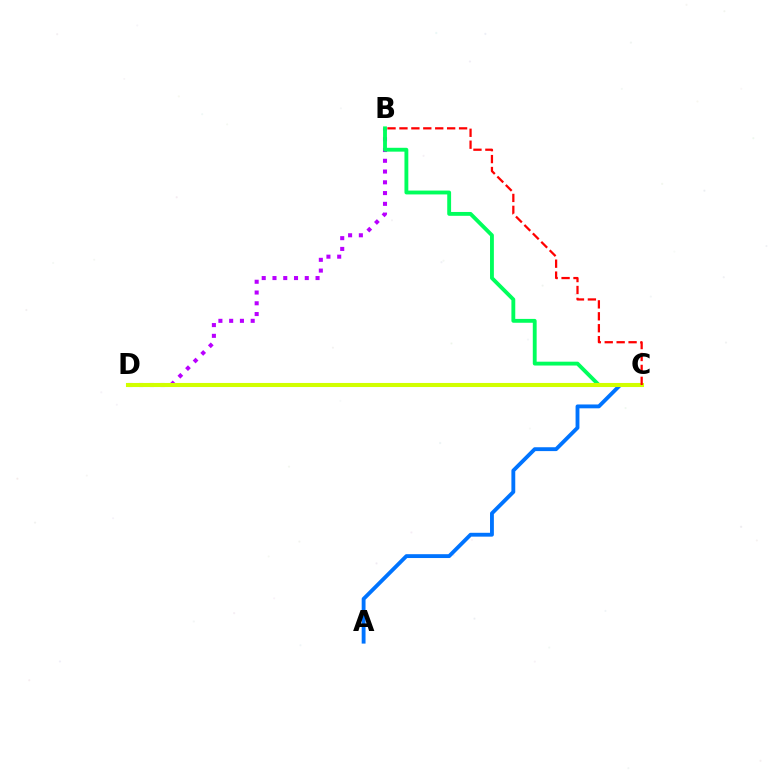{('B', 'D'): [{'color': '#b900ff', 'line_style': 'dotted', 'thickness': 2.92}], ('B', 'C'): [{'color': '#00ff5c', 'line_style': 'solid', 'thickness': 2.78}, {'color': '#ff0000', 'line_style': 'dashed', 'thickness': 1.62}], ('A', 'C'): [{'color': '#0074ff', 'line_style': 'solid', 'thickness': 2.77}], ('C', 'D'): [{'color': '#d1ff00', 'line_style': 'solid', 'thickness': 2.93}]}